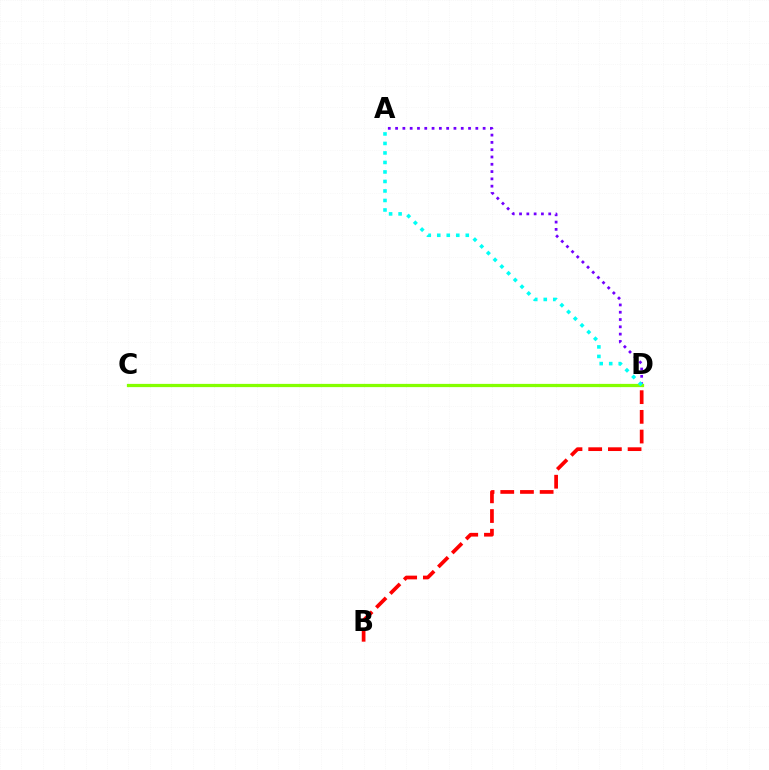{('A', 'D'): [{'color': '#7200ff', 'line_style': 'dotted', 'thickness': 1.98}, {'color': '#00fff6', 'line_style': 'dotted', 'thickness': 2.58}], ('B', 'D'): [{'color': '#ff0000', 'line_style': 'dashed', 'thickness': 2.68}], ('C', 'D'): [{'color': '#84ff00', 'line_style': 'solid', 'thickness': 2.33}]}